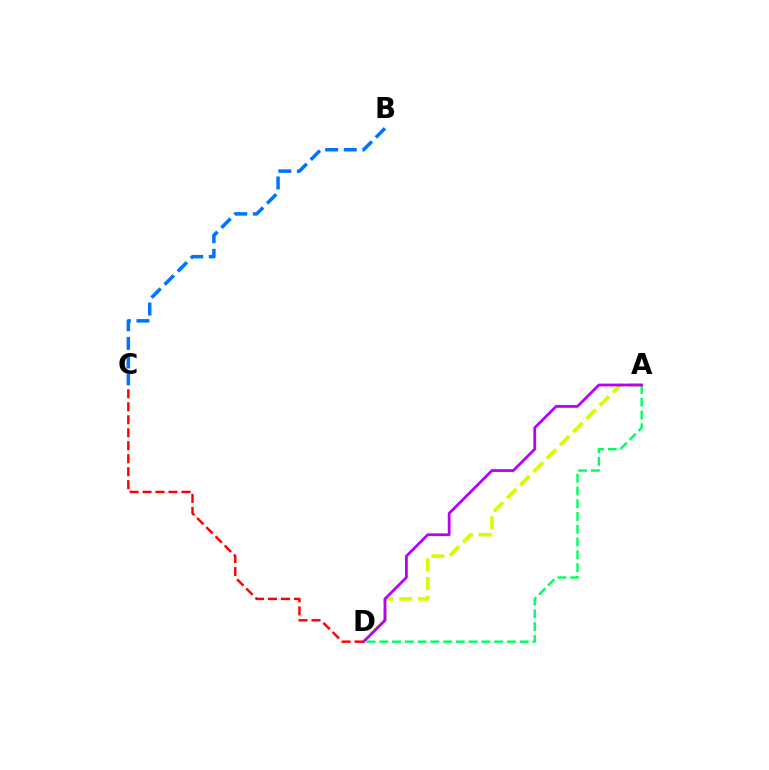{('A', 'D'): [{'color': '#d1ff00', 'line_style': 'dashed', 'thickness': 2.54}, {'color': '#00ff5c', 'line_style': 'dashed', 'thickness': 1.73}, {'color': '#b900ff', 'line_style': 'solid', 'thickness': 2.01}], ('C', 'D'): [{'color': '#ff0000', 'line_style': 'dashed', 'thickness': 1.76}], ('B', 'C'): [{'color': '#0074ff', 'line_style': 'dashed', 'thickness': 2.52}]}